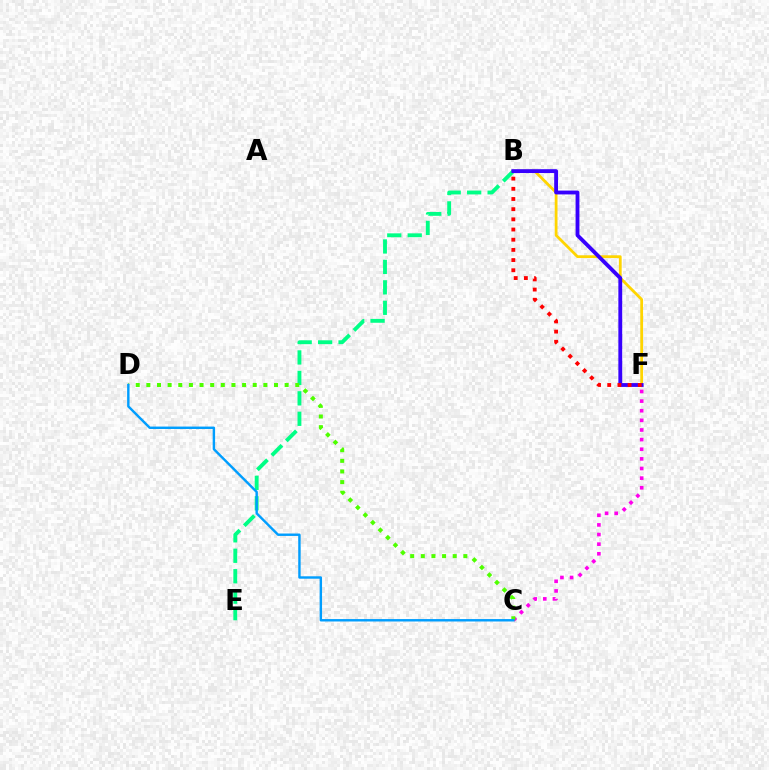{('B', 'F'): [{'color': '#ffd500', 'line_style': 'solid', 'thickness': 2.0}, {'color': '#3700ff', 'line_style': 'solid', 'thickness': 2.76}, {'color': '#ff0000', 'line_style': 'dotted', 'thickness': 2.77}], ('C', 'F'): [{'color': '#ff00ed', 'line_style': 'dotted', 'thickness': 2.62}], ('B', 'E'): [{'color': '#00ff86', 'line_style': 'dashed', 'thickness': 2.78}], ('C', 'D'): [{'color': '#4fff00', 'line_style': 'dotted', 'thickness': 2.89}, {'color': '#009eff', 'line_style': 'solid', 'thickness': 1.74}]}